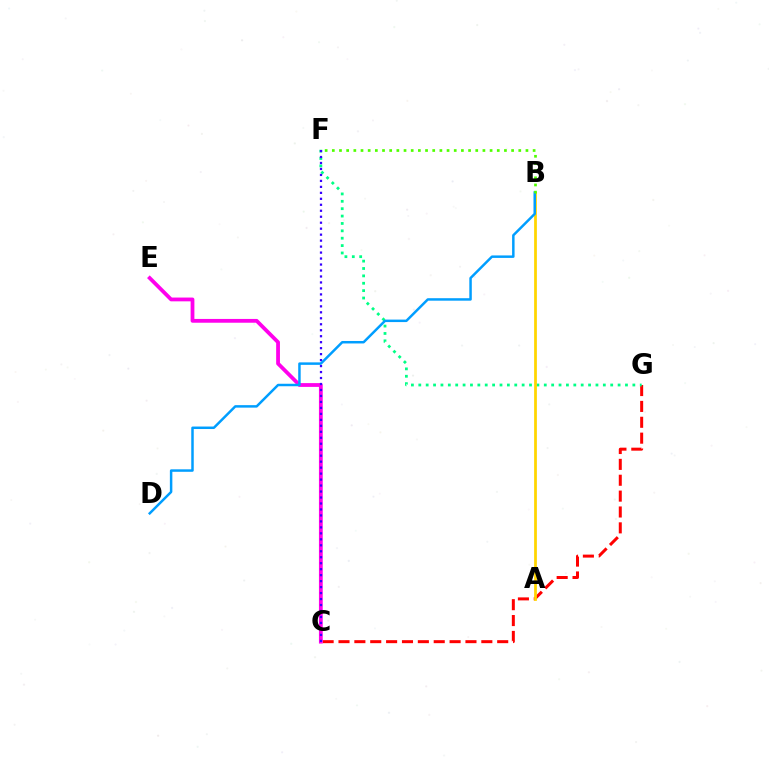{('C', 'G'): [{'color': '#ff0000', 'line_style': 'dashed', 'thickness': 2.16}], ('F', 'G'): [{'color': '#00ff86', 'line_style': 'dotted', 'thickness': 2.01}], ('C', 'E'): [{'color': '#ff00ed', 'line_style': 'solid', 'thickness': 2.73}], ('C', 'F'): [{'color': '#3700ff', 'line_style': 'dotted', 'thickness': 1.62}], ('A', 'B'): [{'color': '#ffd500', 'line_style': 'solid', 'thickness': 1.99}], ('B', 'D'): [{'color': '#009eff', 'line_style': 'solid', 'thickness': 1.79}], ('B', 'F'): [{'color': '#4fff00', 'line_style': 'dotted', 'thickness': 1.95}]}